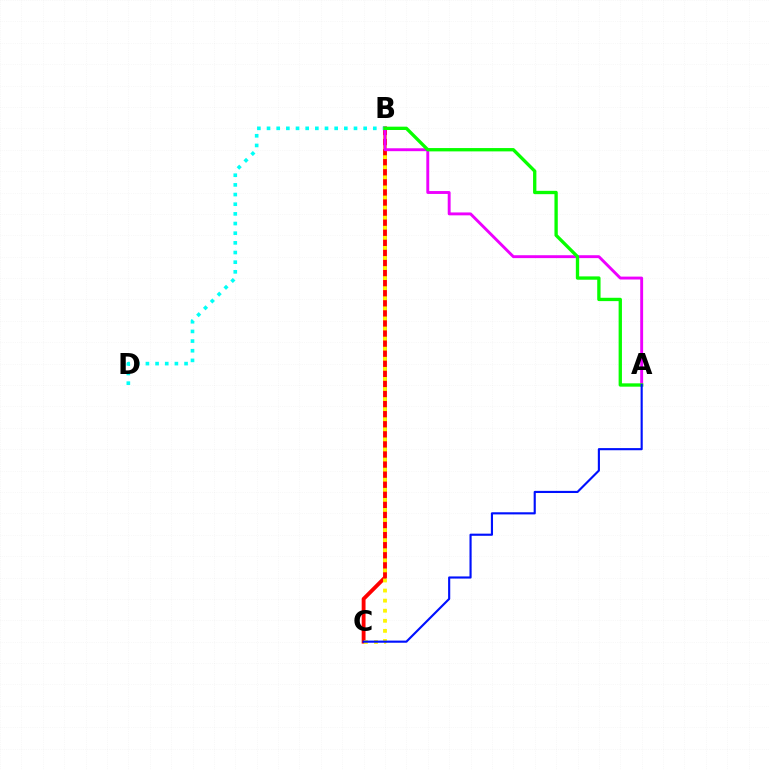{('B', 'C'): [{'color': '#ff0000', 'line_style': 'solid', 'thickness': 2.77}, {'color': '#fcf500', 'line_style': 'dotted', 'thickness': 2.74}], ('B', 'D'): [{'color': '#00fff6', 'line_style': 'dotted', 'thickness': 2.62}], ('A', 'B'): [{'color': '#ee00ff', 'line_style': 'solid', 'thickness': 2.09}, {'color': '#08ff00', 'line_style': 'solid', 'thickness': 2.4}], ('A', 'C'): [{'color': '#0010ff', 'line_style': 'solid', 'thickness': 1.54}]}